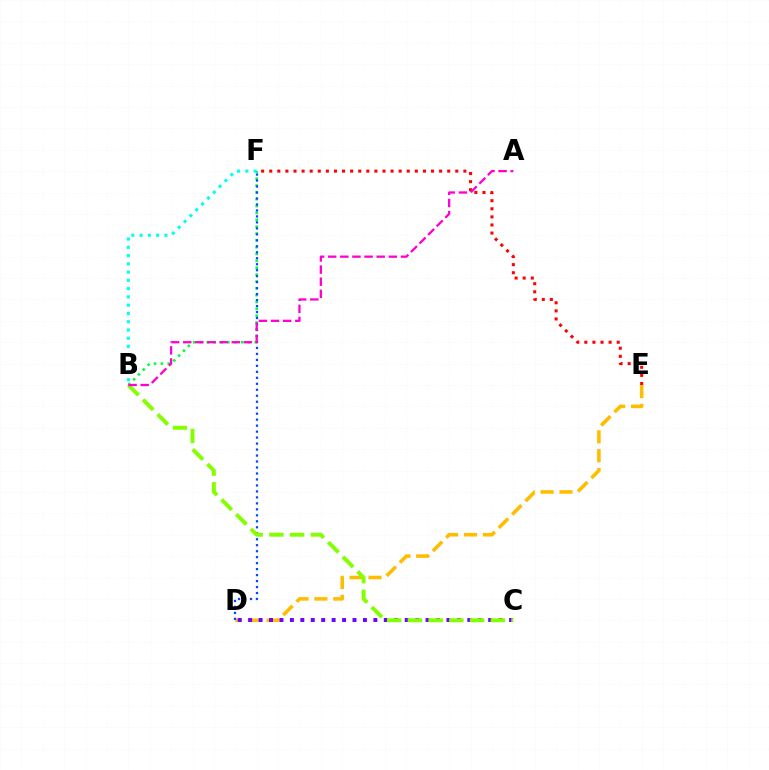{('B', 'F'): [{'color': '#00ff39', 'line_style': 'dotted', 'thickness': 1.86}, {'color': '#00fff6', 'line_style': 'dotted', 'thickness': 2.25}], ('D', 'E'): [{'color': '#ffbd00', 'line_style': 'dashed', 'thickness': 2.56}], ('E', 'F'): [{'color': '#ff0000', 'line_style': 'dotted', 'thickness': 2.2}], ('C', 'D'): [{'color': '#7200ff', 'line_style': 'dotted', 'thickness': 2.84}], ('D', 'F'): [{'color': '#004bff', 'line_style': 'dotted', 'thickness': 1.62}], ('B', 'C'): [{'color': '#84ff00', 'line_style': 'dashed', 'thickness': 2.81}], ('A', 'B'): [{'color': '#ff00cf', 'line_style': 'dashed', 'thickness': 1.65}]}